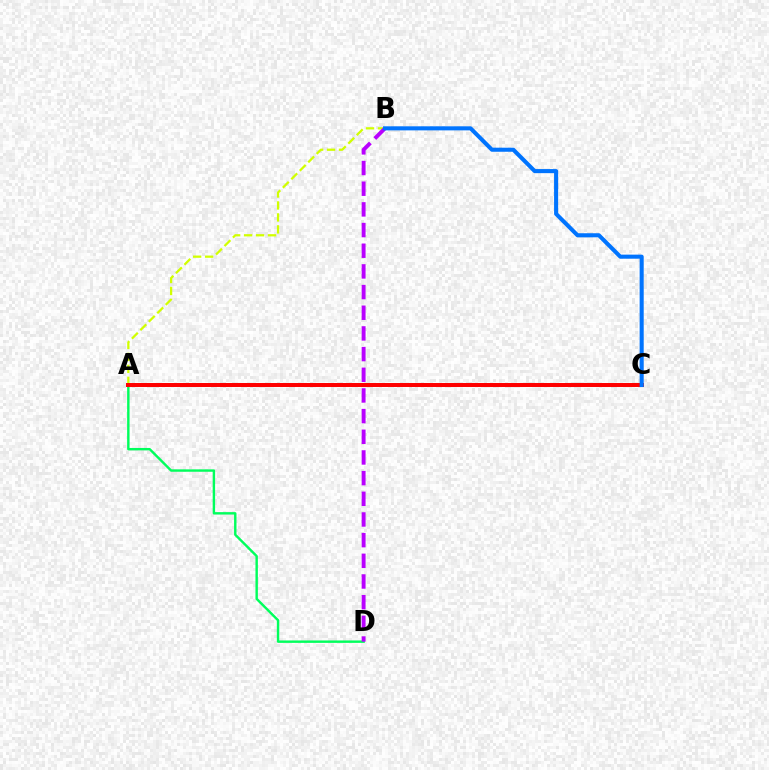{('A', 'B'): [{'color': '#d1ff00', 'line_style': 'dashed', 'thickness': 1.62}], ('A', 'D'): [{'color': '#00ff5c', 'line_style': 'solid', 'thickness': 1.74}], ('B', 'D'): [{'color': '#b900ff', 'line_style': 'dashed', 'thickness': 2.81}], ('A', 'C'): [{'color': '#ff0000', 'line_style': 'solid', 'thickness': 2.86}], ('B', 'C'): [{'color': '#0074ff', 'line_style': 'solid', 'thickness': 2.93}]}